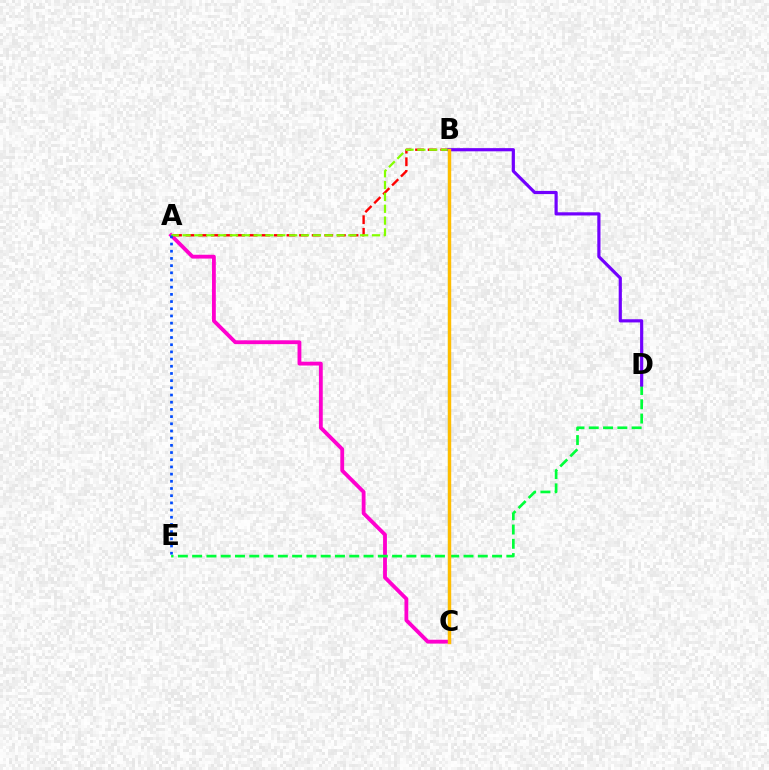{('B', 'C'): [{'color': '#00fff6', 'line_style': 'solid', 'thickness': 1.54}, {'color': '#ffbd00', 'line_style': 'solid', 'thickness': 2.46}], ('A', 'C'): [{'color': '#ff00cf', 'line_style': 'solid', 'thickness': 2.76}], ('A', 'B'): [{'color': '#ff0000', 'line_style': 'dashed', 'thickness': 1.71}, {'color': '#84ff00', 'line_style': 'dashed', 'thickness': 1.61}], ('D', 'E'): [{'color': '#00ff39', 'line_style': 'dashed', 'thickness': 1.94}], ('A', 'E'): [{'color': '#004bff', 'line_style': 'dotted', 'thickness': 1.95}], ('B', 'D'): [{'color': '#7200ff', 'line_style': 'solid', 'thickness': 2.29}]}